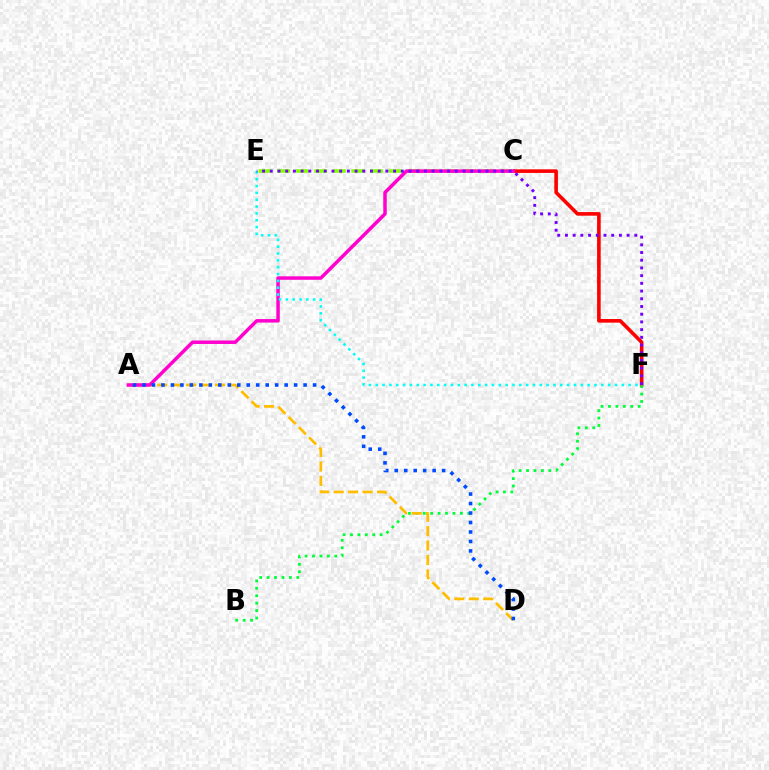{('C', 'F'): [{'color': '#ff0000', 'line_style': 'solid', 'thickness': 2.6}], ('B', 'F'): [{'color': '#00ff39', 'line_style': 'dotted', 'thickness': 2.02}], ('A', 'D'): [{'color': '#ffbd00', 'line_style': 'dashed', 'thickness': 1.96}, {'color': '#004bff', 'line_style': 'dotted', 'thickness': 2.57}], ('C', 'E'): [{'color': '#84ff00', 'line_style': 'dashed', 'thickness': 2.52}], ('A', 'C'): [{'color': '#ff00cf', 'line_style': 'solid', 'thickness': 2.51}], ('E', 'F'): [{'color': '#00fff6', 'line_style': 'dotted', 'thickness': 1.86}, {'color': '#7200ff', 'line_style': 'dotted', 'thickness': 2.09}]}